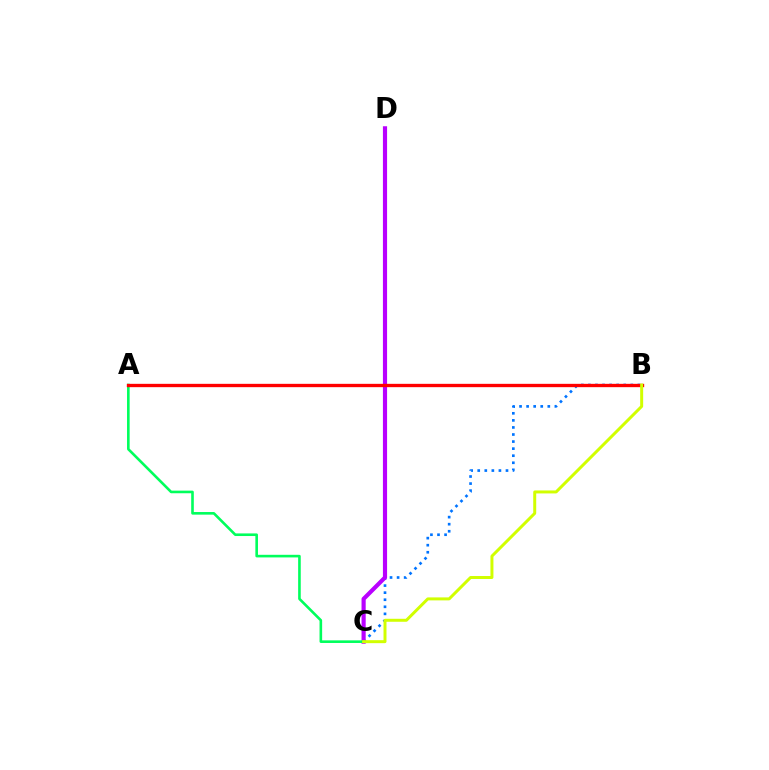{('B', 'C'): [{'color': '#0074ff', 'line_style': 'dotted', 'thickness': 1.92}, {'color': '#d1ff00', 'line_style': 'solid', 'thickness': 2.15}], ('C', 'D'): [{'color': '#b900ff', 'line_style': 'solid', 'thickness': 2.99}], ('A', 'C'): [{'color': '#00ff5c', 'line_style': 'solid', 'thickness': 1.88}], ('A', 'B'): [{'color': '#ff0000', 'line_style': 'solid', 'thickness': 2.4}]}